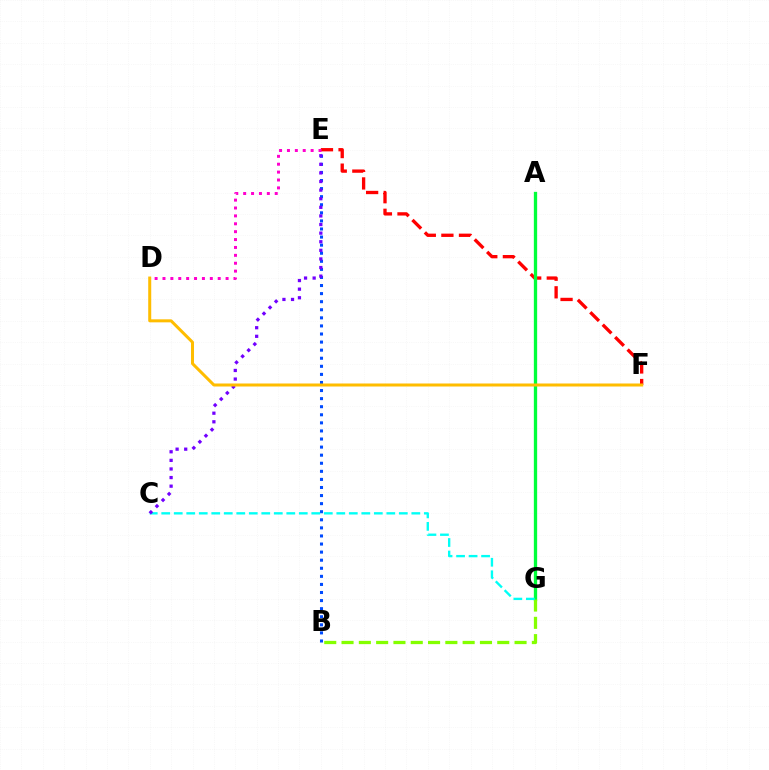{('E', 'F'): [{'color': '#ff0000', 'line_style': 'dashed', 'thickness': 2.39}], ('A', 'G'): [{'color': '#00ff39', 'line_style': 'solid', 'thickness': 2.38}], ('B', 'G'): [{'color': '#84ff00', 'line_style': 'dashed', 'thickness': 2.35}], ('D', 'E'): [{'color': '#ff00cf', 'line_style': 'dotted', 'thickness': 2.14}], ('B', 'E'): [{'color': '#004bff', 'line_style': 'dotted', 'thickness': 2.19}], ('C', 'G'): [{'color': '#00fff6', 'line_style': 'dashed', 'thickness': 1.7}], ('C', 'E'): [{'color': '#7200ff', 'line_style': 'dotted', 'thickness': 2.34}], ('D', 'F'): [{'color': '#ffbd00', 'line_style': 'solid', 'thickness': 2.17}]}